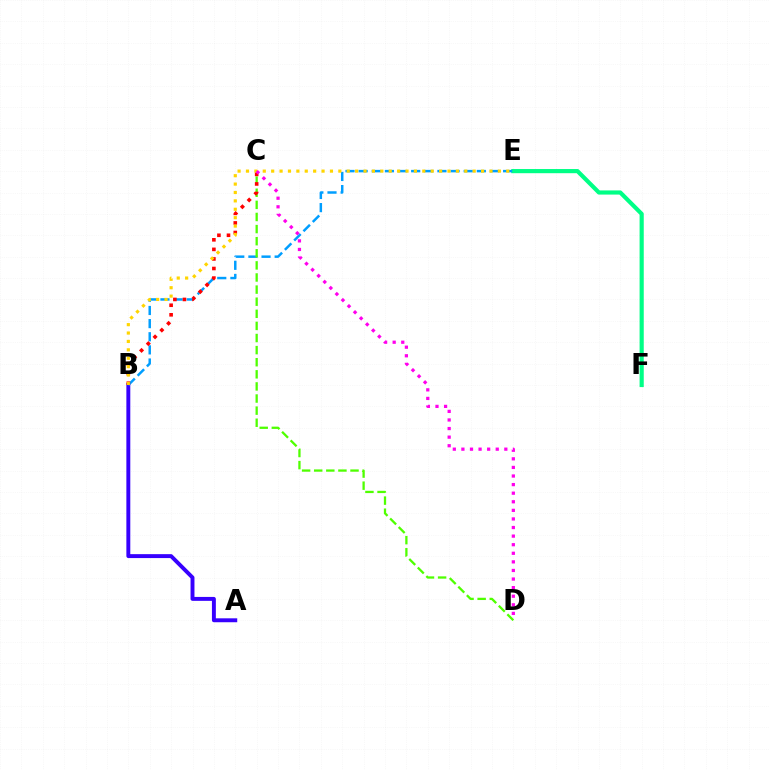{('E', 'F'): [{'color': '#00ff86', 'line_style': 'solid', 'thickness': 3.0}], ('A', 'B'): [{'color': '#3700ff', 'line_style': 'solid', 'thickness': 2.82}], ('B', 'E'): [{'color': '#009eff', 'line_style': 'dashed', 'thickness': 1.78}, {'color': '#ffd500', 'line_style': 'dotted', 'thickness': 2.28}], ('C', 'D'): [{'color': '#4fff00', 'line_style': 'dashed', 'thickness': 1.64}, {'color': '#ff00ed', 'line_style': 'dotted', 'thickness': 2.33}], ('B', 'C'): [{'color': '#ff0000', 'line_style': 'dotted', 'thickness': 2.6}]}